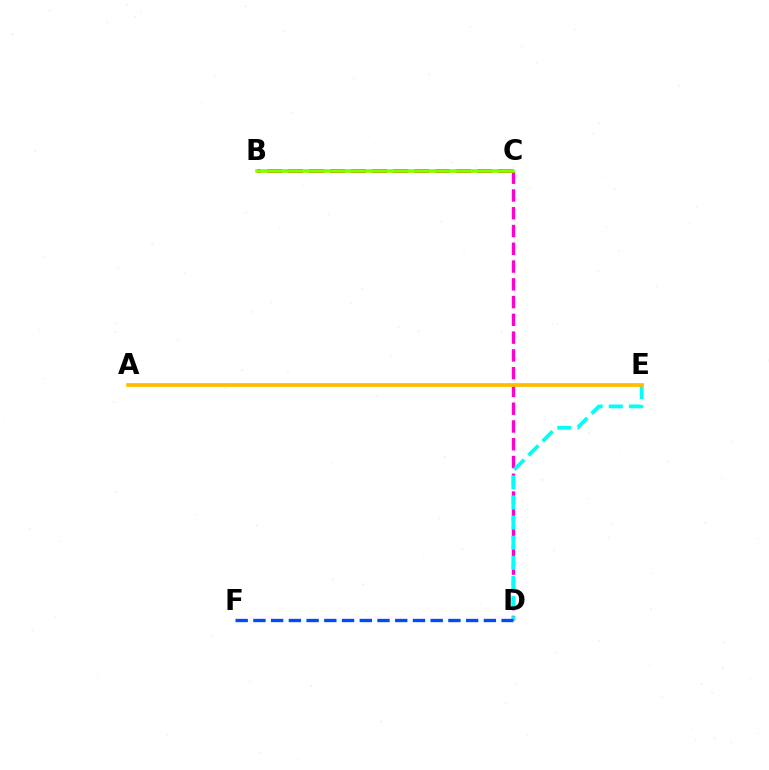{('B', 'C'): [{'color': '#00ff39', 'line_style': 'dashed', 'thickness': 1.55}, {'color': '#7200ff', 'line_style': 'dashed', 'thickness': 1.66}, {'color': '#ff0000', 'line_style': 'dashed', 'thickness': 2.85}, {'color': '#84ff00', 'line_style': 'solid', 'thickness': 2.56}], ('C', 'D'): [{'color': '#ff00cf', 'line_style': 'dashed', 'thickness': 2.41}], ('D', 'E'): [{'color': '#00fff6', 'line_style': 'dashed', 'thickness': 2.73}], ('A', 'E'): [{'color': '#ffbd00', 'line_style': 'solid', 'thickness': 2.69}], ('D', 'F'): [{'color': '#004bff', 'line_style': 'dashed', 'thickness': 2.41}]}